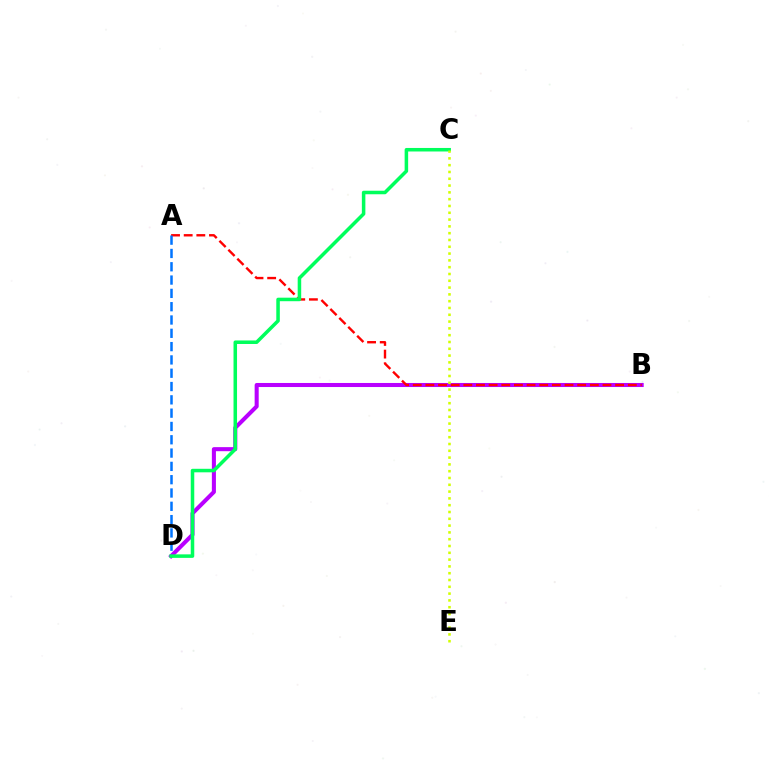{('B', 'D'): [{'color': '#b900ff', 'line_style': 'solid', 'thickness': 2.92}], ('A', 'B'): [{'color': '#ff0000', 'line_style': 'dashed', 'thickness': 1.72}], ('A', 'D'): [{'color': '#0074ff', 'line_style': 'dashed', 'thickness': 1.81}], ('C', 'D'): [{'color': '#00ff5c', 'line_style': 'solid', 'thickness': 2.54}], ('C', 'E'): [{'color': '#d1ff00', 'line_style': 'dotted', 'thickness': 1.85}]}